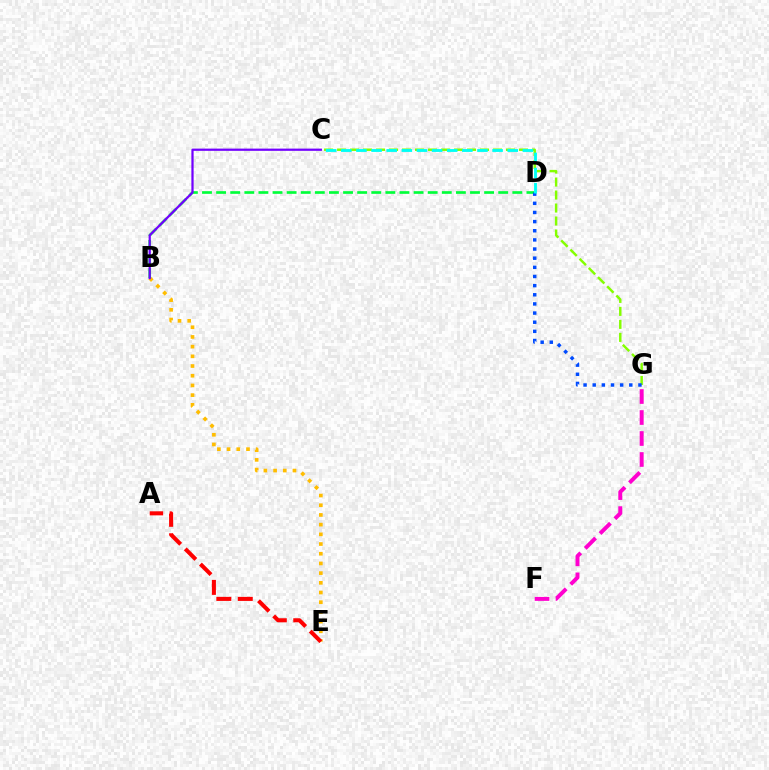{('B', 'E'): [{'color': '#ffbd00', 'line_style': 'dotted', 'thickness': 2.64}], ('B', 'D'): [{'color': '#00ff39', 'line_style': 'dashed', 'thickness': 1.92}], ('F', 'G'): [{'color': '#ff00cf', 'line_style': 'dashed', 'thickness': 2.85}], ('C', 'G'): [{'color': '#84ff00', 'line_style': 'dashed', 'thickness': 1.76}], ('A', 'E'): [{'color': '#ff0000', 'line_style': 'dashed', 'thickness': 2.91}], ('B', 'C'): [{'color': '#7200ff', 'line_style': 'solid', 'thickness': 1.61}], ('D', 'G'): [{'color': '#004bff', 'line_style': 'dotted', 'thickness': 2.48}], ('C', 'D'): [{'color': '#00fff6', 'line_style': 'dashed', 'thickness': 2.05}]}